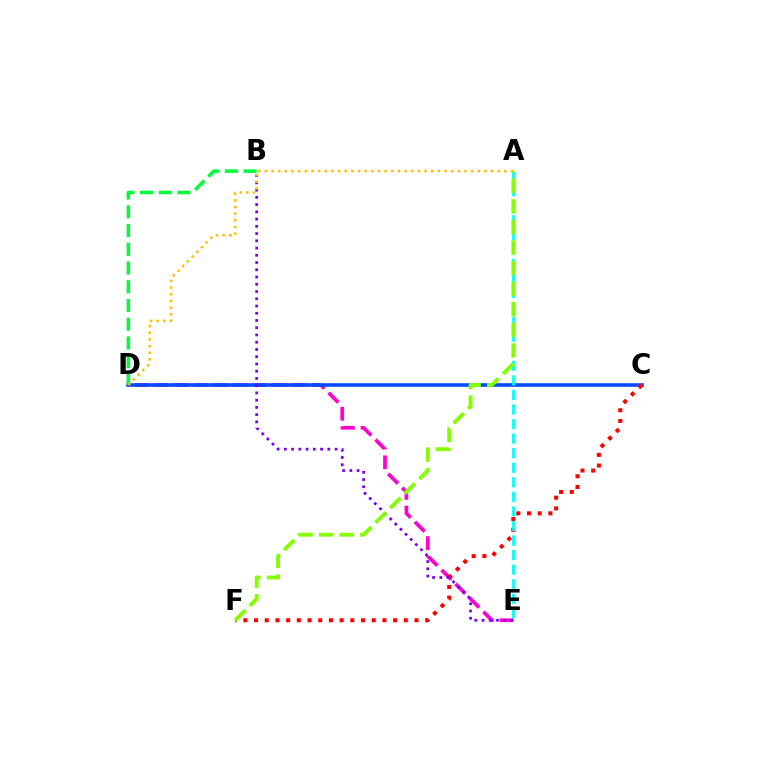{('D', 'E'): [{'color': '#ff00cf', 'line_style': 'dashed', 'thickness': 2.68}], ('C', 'D'): [{'color': '#004bff', 'line_style': 'solid', 'thickness': 2.57}], ('C', 'F'): [{'color': '#ff0000', 'line_style': 'dotted', 'thickness': 2.91}], ('B', 'D'): [{'color': '#00ff39', 'line_style': 'dashed', 'thickness': 2.55}], ('B', 'E'): [{'color': '#7200ff', 'line_style': 'dotted', 'thickness': 1.97}], ('A', 'E'): [{'color': '#00fff6', 'line_style': 'dashed', 'thickness': 1.98}], ('A', 'D'): [{'color': '#ffbd00', 'line_style': 'dotted', 'thickness': 1.81}], ('A', 'F'): [{'color': '#84ff00', 'line_style': 'dashed', 'thickness': 2.8}]}